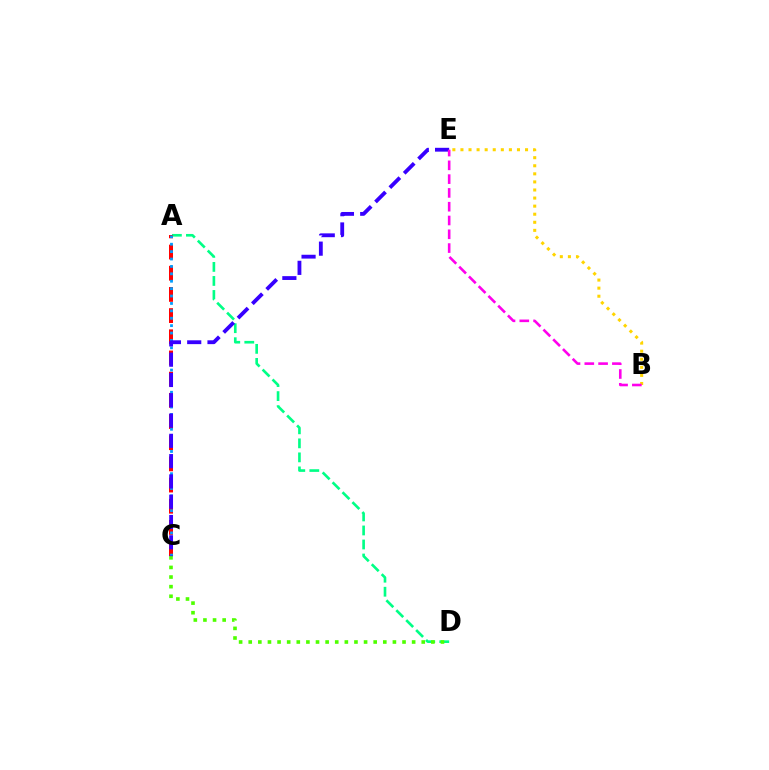{('A', 'D'): [{'color': '#00ff86', 'line_style': 'dashed', 'thickness': 1.91}], ('B', 'E'): [{'color': '#ffd500', 'line_style': 'dotted', 'thickness': 2.19}, {'color': '#ff00ed', 'line_style': 'dashed', 'thickness': 1.87}], ('A', 'C'): [{'color': '#ff0000', 'line_style': 'dashed', 'thickness': 2.88}, {'color': '#009eff', 'line_style': 'dotted', 'thickness': 2.01}], ('C', 'D'): [{'color': '#4fff00', 'line_style': 'dotted', 'thickness': 2.61}], ('C', 'E'): [{'color': '#3700ff', 'line_style': 'dashed', 'thickness': 2.76}]}